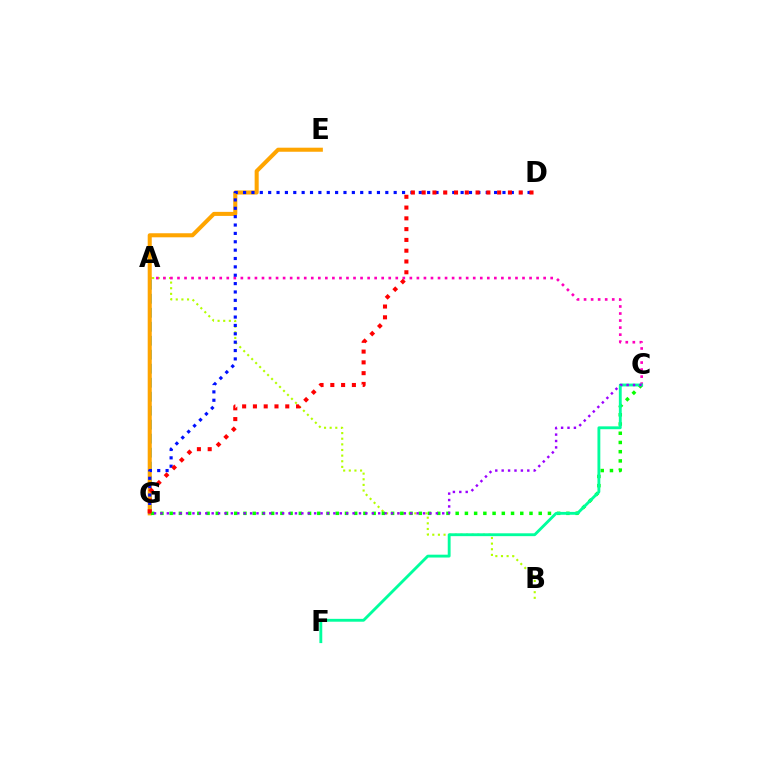{('A', 'B'): [{'color': '#b3ff00', 'line_style': 'dotted', 'thickness': 1.53}], ('A', 'G'): [{'color': '#00b5ff', 'line_style': 'dashed', 'thickness': 1.9}], ('A', 'C'): [{'color': '#ff00bd', 'line_style': 'dotted', 'thickness': 1.91}], ('E', 'G'): [{'color': '#ffa500', 'line_style': 'solid', 'thickness': 2.92}], ('D', 'G'): [{'color': '#0010ff', 'line_style': 'dotted', 'thickness': 2.27}, {'color': '#ff0000', 'line_style': 'dotted', 'thickness': 2.93}], ('C', 'G'): [{'color': '#08ff00', 'line_style': 'dotted', 'thickness': 2.51}, {'color': '#9b00ff', 'line_style': 'dotted', 'thickness': 1.74}], ('C', 'F'): [{'color': '#00ff9d', 'line_style': 'solid', 'thickness': 2.06}]}